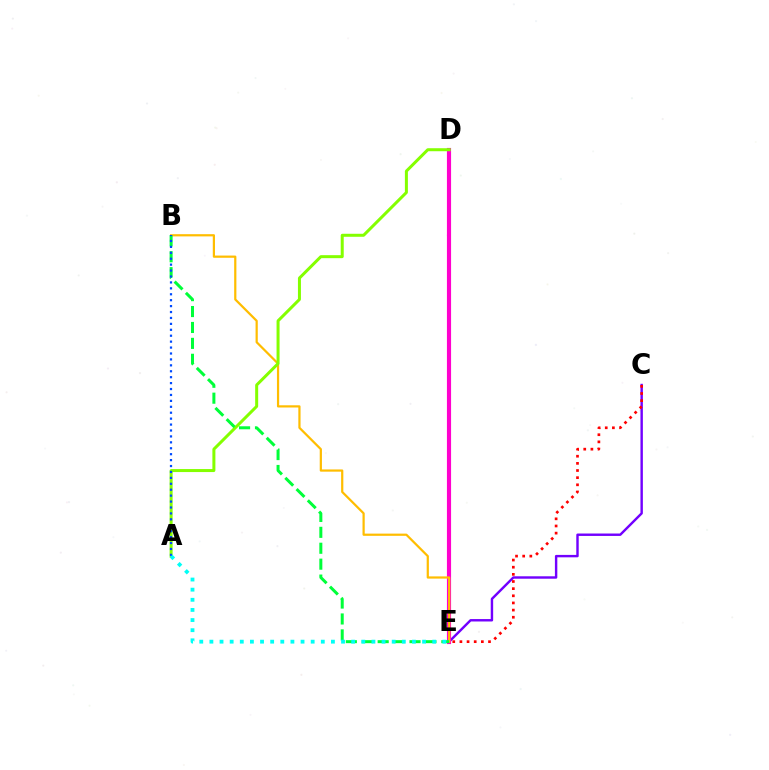{('C', 'E'): [{'color': '#7200ff', 'line_style': 'solid', 'thickness': 1.74}, {'color': '#ff0000', 'line_style': 'dotted', 'thickness': 1.94}], ('D', 'E'): [{'color': '#ff00cf', 'line_style': 'solid', 'thickness': 2.99}], ('B', 'E'): [{'color': '#ffbd00', 'line_style': 'solid', 'thickness': 1.6}, {'color': '#00ff39', 'line_style': 'dashed', 'thickness': 2.16}], ('A', 'D'): [{'color': '#84ff00', 'line_style': 'solid', 'thickness': 2.16}], ('A', 'B'): [{'color': '#004bff', 'line_style': 'dotted', 'thickness': 1.61}], ('A', 'E'): [{'color': '#00fff6', 'line_style': 'dotted', 'thickness': 2.75}]}